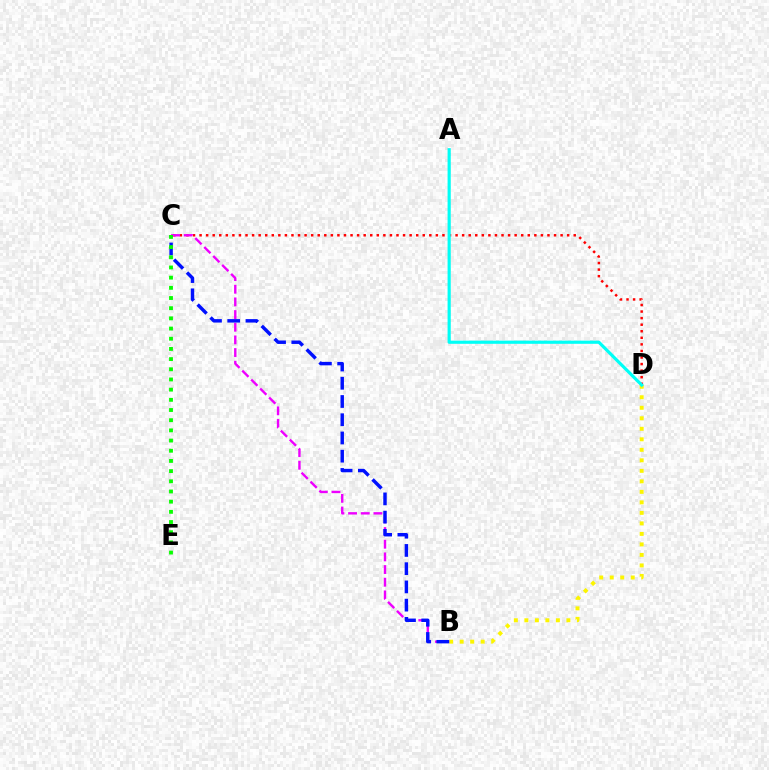{('B', 'D'): [{'color': '#fcf500', 'line_style': 'dotted', 'thickness': 2.86}], ('C', 'D'): [{'color': '#ff0000', 'line_style': 'dotted', 'thickness': 1.78}], ('B', 'C'): [{'color': '#ee00ff', 'line_style': 'dashed', 'thickness': 1.72}, {'color': '#0010ff', 'line_style': 'dashed', 'thickness': 2.48}], ('A', 'D'): [{'color': '#00fff6', 'line_style': 'solid', 'thickness': 2.28}], ('C', 'E'): [{'color': '#08ff00', 'line_style': 'dotted', 'thickness': 2.77}]}